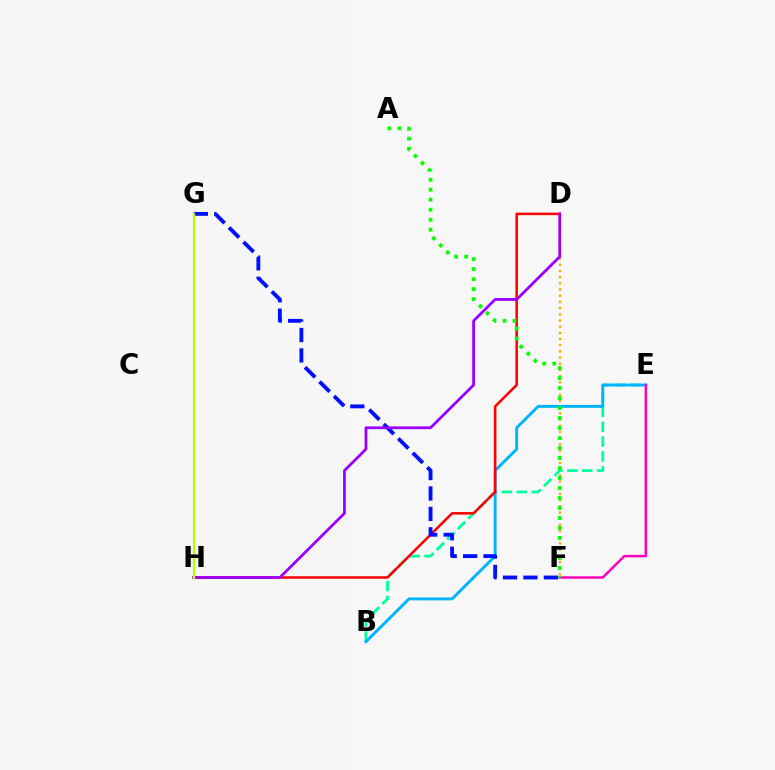{('D', 'F'): [{'color': '#ffa500', 'line_style': 'dotted', 'thickness': 1.68}], ('B', 'E'): [{'color': '#00ff9d', 'line_style': 'dashed', 'thickness': 2.02}, {'color': '#00b5ff', 'line_style': 'solid', 'thickness': 2.09}], ('E', 'F'): [{'color': '#ff00bd', 'line_style': 'solid', 'thickness': 1.77}], ('D', 'H'): [{'color': '#ff0000', 'line_style': 'solid', 'thickness': 1.82}, {'color': '#9b00ff', 'line_style': 'solid', 'thickness': 2.0}], ('F', 'G'): [{'color': '#0010ff', 'line_style': 'dashed', 'thickness': 2.78}], ('A', 'F'): [{'color': '#08ff00', 'line_style': 'dotted', 'thickness': 2.72}], ('G', 'H'): [{'color': '#b3ff00', 'line_style': 'solid', 'thickness': 1.6}]}